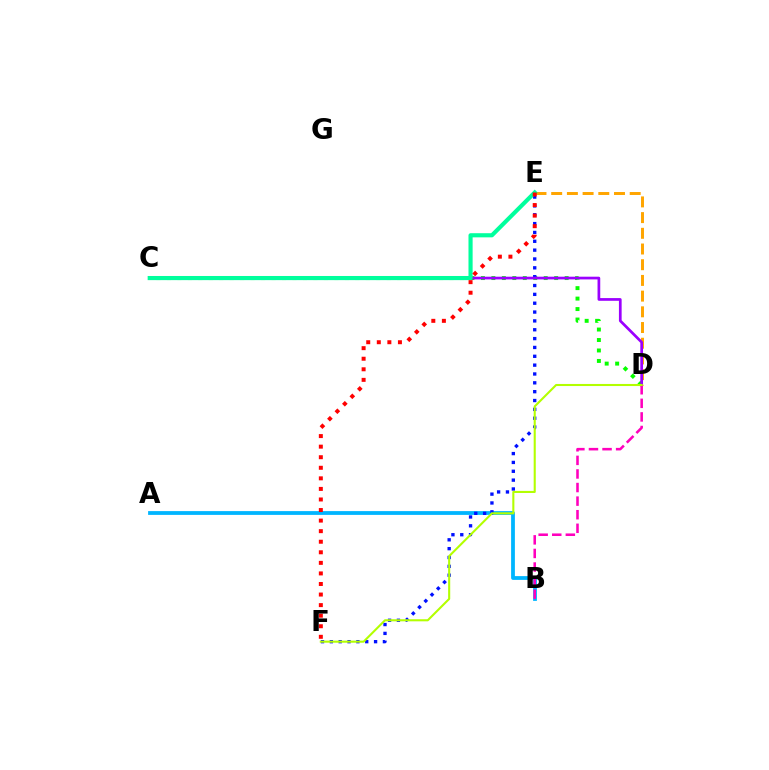{('A', 'B'): [{'color': '#00b5ff', 'line_style': 'solid', 'thickness': 2.72}], ('D', 'E'): [{'color': '#ffa500', 'line_style': 'dashed', 'thickness': 2.13}], ('C', 'D'): [{'color': '#08ff00', 'line_style': 'dotted', 'thickness': 2.84}, {'color': '#9b00ff', 'line_style': 'solid', 'thickness': 1.95}], ('E', 'F'): [{'color': '#0010ff', 'line_style': 'dotted', 'thickness': 2.4}, {'color': '#ff0000', 'line_style': 'dotted', 'thickness': 2.87}], ('C', 'E'): [{'color': '#00ff9d', 'line_style': 'solid', 'thickness': 2.98}], ('B', 'D'): [{'color': '#ff00bd', 'line_style': 'dashed', 'thickness': 1.85}], ('D', 'F'): [{'color': '#b3ff00', 'line_style': 'solid', 'thickness': 1.5}]}